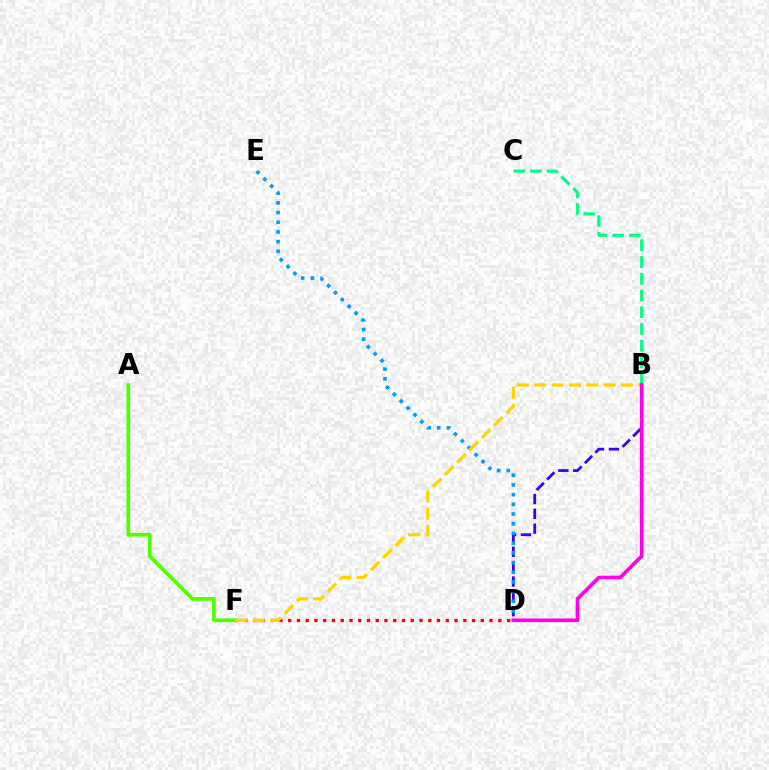{('B', 'C'): [{'color': '#00ff86', 'line_style': 'dashed', 'thickness': 2.27}], ('B', 'D'): [{'color': '#3700ff', 'line_style': 'dashed', 'thickness': 2.02}, {'color': '#ff00ed', 'line_style': 'solid', 'thickness': 2.63}], ('A', 'F'): [{'color': '#4fff00', 'line_style': 'solid', 'thickness': 2.67}], ('D', 'E'): [{'color': '#009eff', 'line_style': 'dotted', 'thickness': 2.64}], ('D', 'F'): [{'color': '#ff0000', 'line_style': 'dotted', 'thickness': 2.38}], ('B', 'F'): [{'color': '#ffd500', 'line_style': 'dashed', 'thickness': 2.36}]}